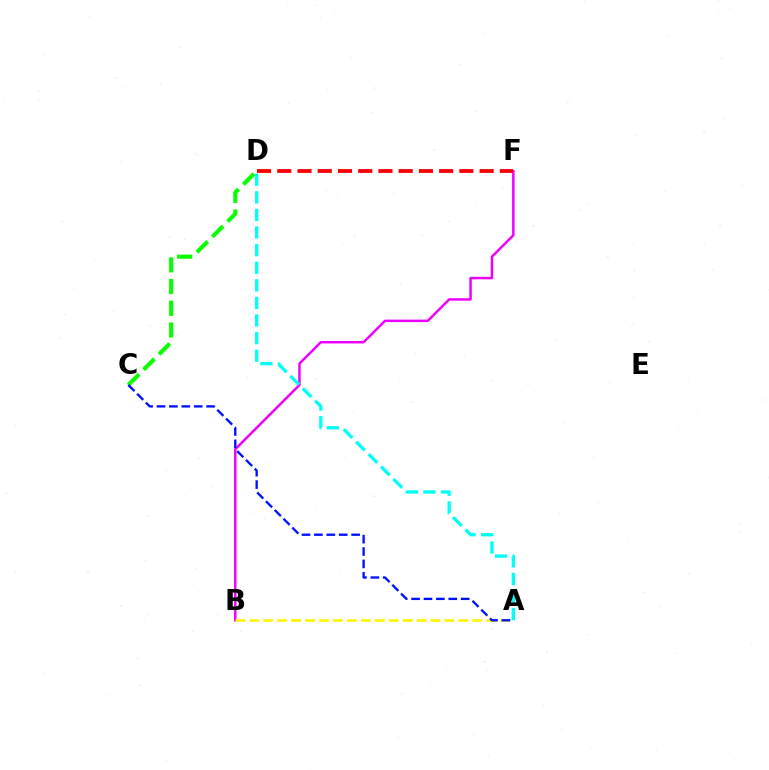{('C', 'D'): [{'color': '#08ff00', 'line_style': 'dashed', 'thickness': 2.95}], ('B', 'F'): [{'color': '#ee00ff', 'line_style': 'solid', 'thickness': 1.78}], ('A', 'D'): [{'color': '#00fff6', 'line_style': 'dashed', 'thickness': 2.39}], ('A', 'B'): [{'color': '#fcf500', 'line_style': 'dashed', 'thickness': 1.89}], ('A', 'C'): [{'color': '#0010ff', 'line_style': 'dashed', 'thickness': 1.68}], ('D', 'F'): [{'color': '#ff0000', 'line_style': 'dashed', 'thickness': 2.75}]}